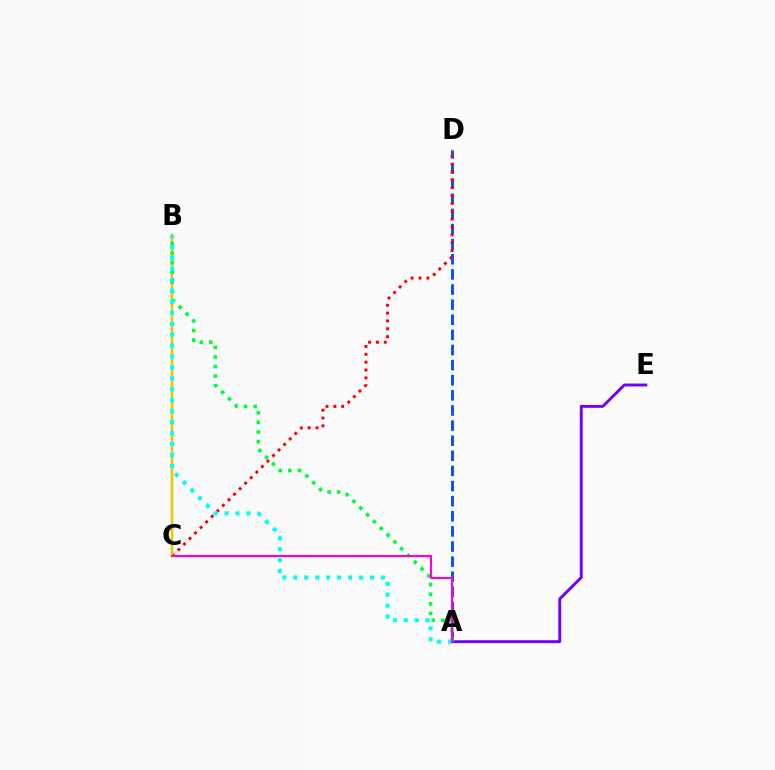{('A', 'D'): [{'color': '#004bff', 'line_style': 'dashed', 'thickness': 2.05}], ('C', 'D'): [{'color': '#ff0000', 'line_style': 'dotted', 'thickness': 2.13}], ('B', 'C'): [{'color': '#84ff00', 'line_style': 'solid', 'thickness': 1.71}, {'color': '#ffbd00', 'line_style': 'solid', 'thickness': 1.64}], ('A', 'E'): [{'color': '#7200ff', 'line_style': 'solid', 'thickness': 2.1}], ('A', 'B'): [{'color': '#00ff39', 'line_style': 'dotted', 'thickness': 2.61}, {'color': '#00fff6', 'line_style': 'dotted', 'thickness': 2.97}], ('A', 'C'): [{'color': '#ff00cf', 'line_style': 'solid', 'thickness': 1.55}]}